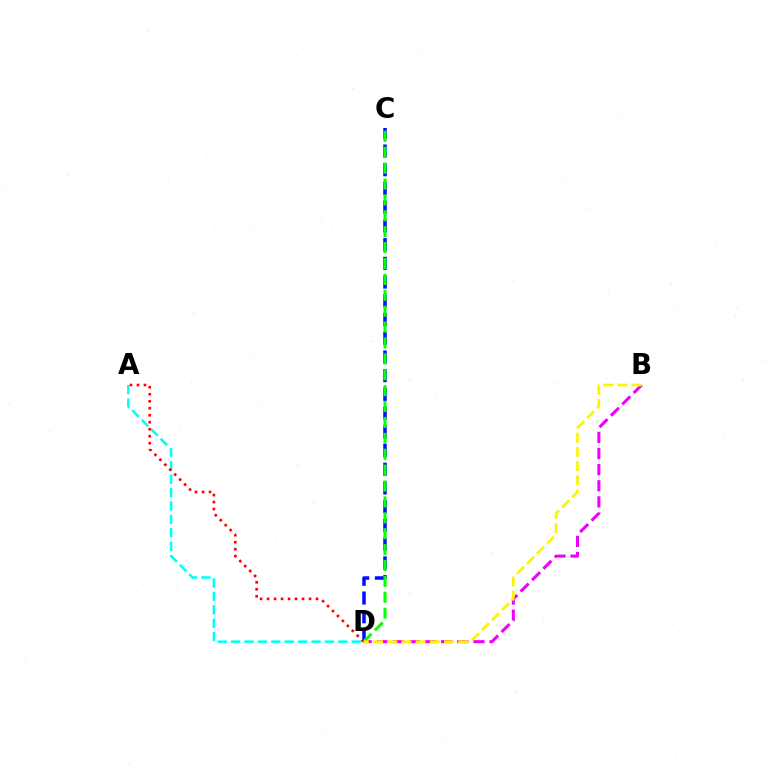{('C', 'D'): [{'color': '#0010ff', 'line_style': 'dashed', 'thickness': 2.54}, {'color': '#08ff00', 'line_style': 'dashed', 'thickness': 2.16}], ('B', 'D'): [{'color': '#ee00ff', 'line_style': 'dashed', 'thickness': 2.19}, {'color': '#fcf500', 'line_style': 'dashed', 'thickness': 1.93}], ('A', 'D'): [{'color': '#00fff6', 'line_style': 'dashed', 'thickness': 1.82}, {'color': '#ff0000', 'line_style': 'dotted', 'thickness': 1.9}]}